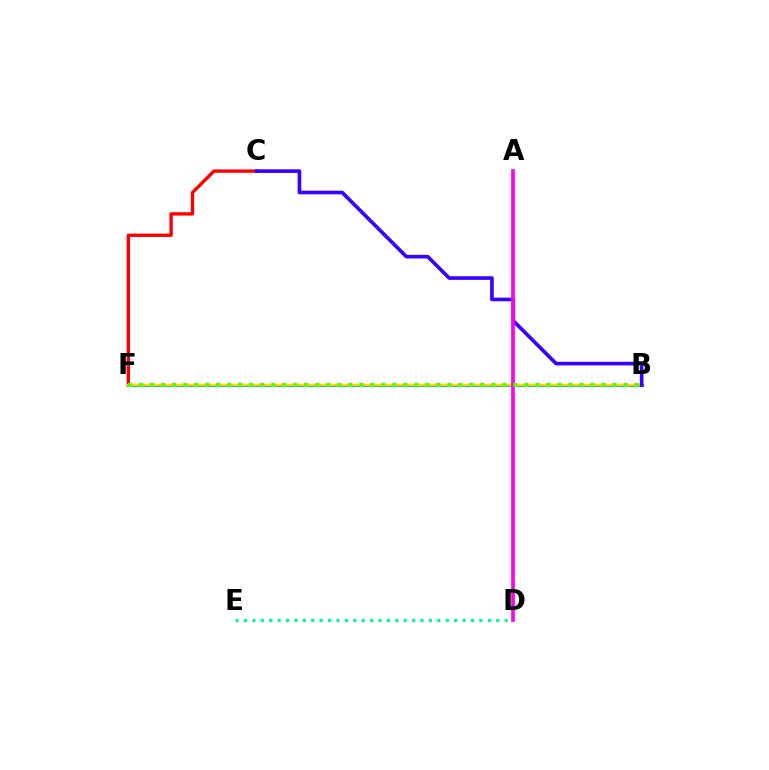{('D', 'E'): [{'color': '#00ff86', 'line_style': 'dotted', 'thickness': 2.28}], ('B', 'F'): [{'color': '#009eff', 'line_style': 'solid', 'thickness': 2.21}, {'color': '#ffd500', 'line_style': 'solid', 'thickness': 1.77}, {'color': '#4fff00', 'line_style': 'dotted', 'thickness': 2.99}], ('C', 'F'): [{'color': '#ff0000', 'line_style': 'solid', 'thickness': 2.42}], ('B', 'C'): [{'color': '#3700ff', 'line_style': 'solid', 'thickness': 2.62}], ('A', 'D'): [{'color': '#ff00ed', 'line_style': 'solid', 'thickness': 2.65}]}